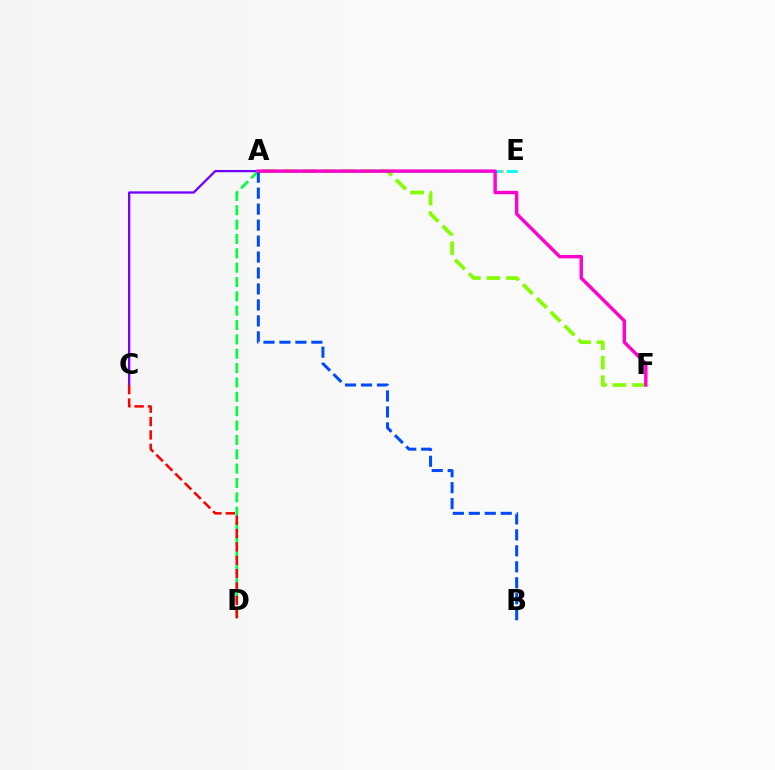{('A', 'E'): [{'color': '#ffbd00', 'line_style': 'dotted', 'thickness': 1.88}, {'color': '#00fff6', 'line_style': 'dashed', 'thickness': 2.11}], ('A', 'C'): [{'color': '#7200ff', 'line_style': 'solid', 'thickness': 1.65}], ('A', 'D'): [{'color': '#00ff39', 'line_style': 'dashed', 'thickness': 1.95}], ('C', 'D'): [{'color': '#ff0000', 'line_style': 'dashed', 'thickness': 1.82}], ('A', 'B'): [{'color': '#004bff', 'line_style': 'dashed', 'thickness': 2.17}], ('A', 'F'): [{'color': '#84ff00', 'line_style': 'dashed', 'thickness': 2.65}, {'color': '#ff00cf', 'line_style': 'solid', 'thickness': 2.45}]}